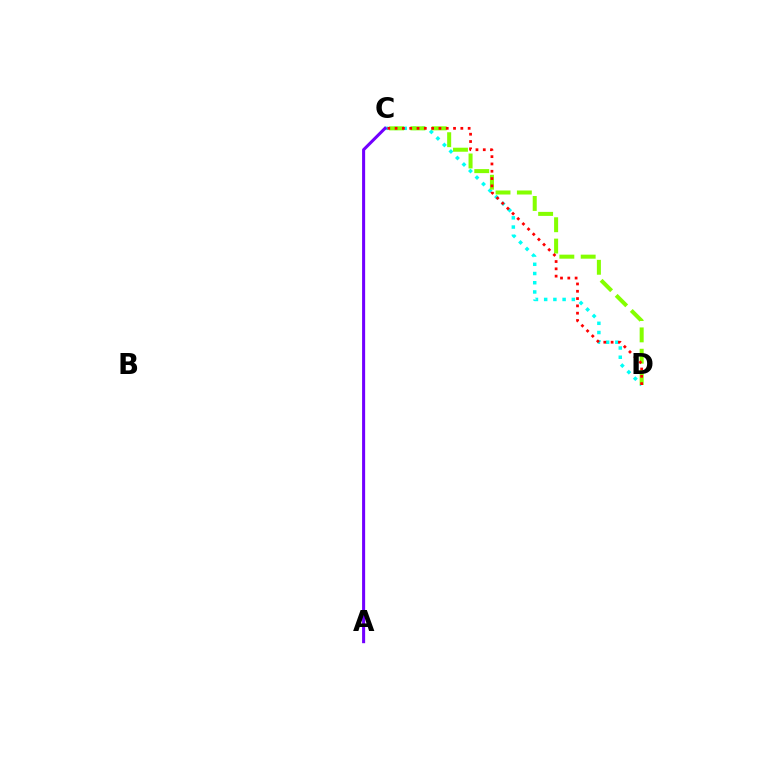{('C', 'D'): [{'color': '#00fff6', 'line_style': 'dotted', 'thickness': 2.51}, {'color': '#84ff00', 'line_style': 'dashed', 'thickness': 2.9}, {'color': '#ff0000', 'line_style': 'dotted', 'thickness': 1.98}], ('A', 'C'): [{'color': '#7200ff', 'line_style': 'solid', 'thickness': 2.2}]}